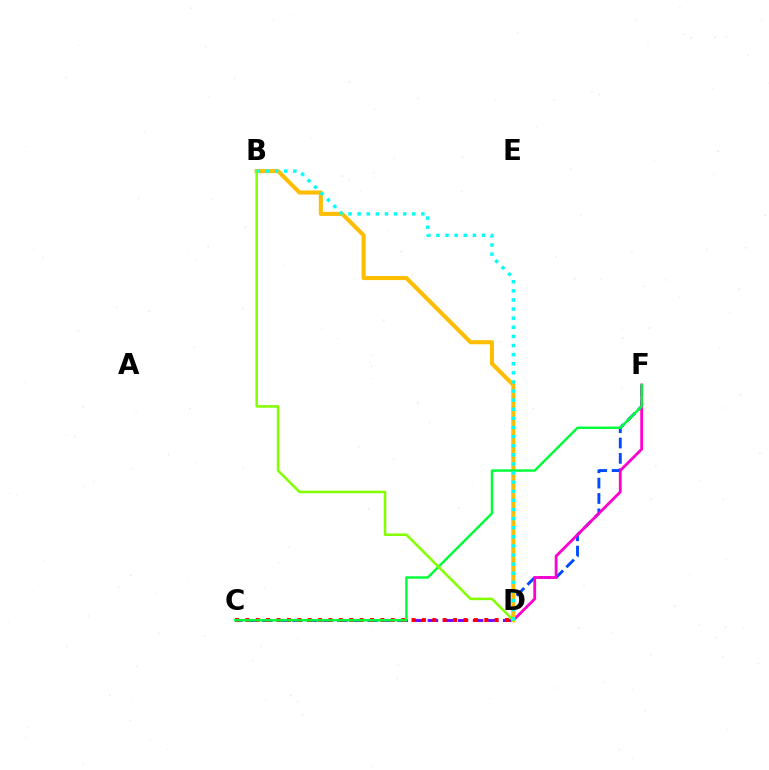{('D', 'F'): [{'color': '#004bff', 'line_style': 'dashed', 'thickness': 2.09}, {'color': '#ff00cf', 'line_style': 'solid', 'thickness': 2.02}], ('C', 'D'): [{'color': '#7200ff', 'line_style': 'dashed', 'thickness': 2.05}, {'color': '#ff0000', 'line_style': 'dotted', 'thickness': 2.82}], ('B', 'D'): [{'color': '#ffbd00', 'line_style': 'solid', 'thickness': 2.93}, {'color': '#84ff00', 'line_style': 'solid', 'thickness': 1.84}, {'color': '#00fff6', 'line_style': 'dotted', 'thickness': 2.48}], ('C', 'F'): [{'color': '#00ff39', 'line_style': 'solid', 'thickness': 1.76}]}